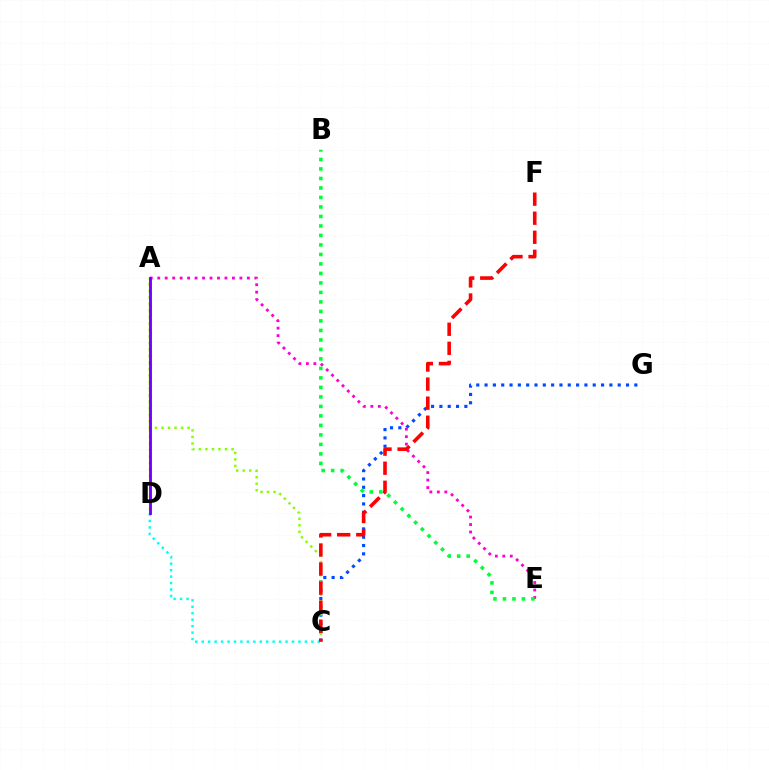{('A', 'D'): [{'color': '#ffbd00', 'line_style': 'dotted', 'thickness': 1.78}, {'color': '#7200ff', 'line_style': 'solid', 'thickness': 2.07}], ('C', 'G'): [{'color': '#004bff', 'line_style': 'dotted', 'thickness': 2.26}], ('C', 'D'): [{'color': '#00fff6', 'line_style': 'dotted', 'thickness': 1.75}], ('A', 'C'): [{'color': '#84ff00', 'line_style': 'dotted', 'thickness': 1.77}], ('A', 'E'): [{'color': '#ff00cf', 'line_style': 'dotted', 'thickness': 2.03}], ('C', 'F'): [{'color': '#ff0000', 'line_style': 'dashed', 'thickness': 2.59}], ('B', 'E'): [{'color': '#00ff39', 'line_style': 'dotted', 'thickness': 2.58}]}